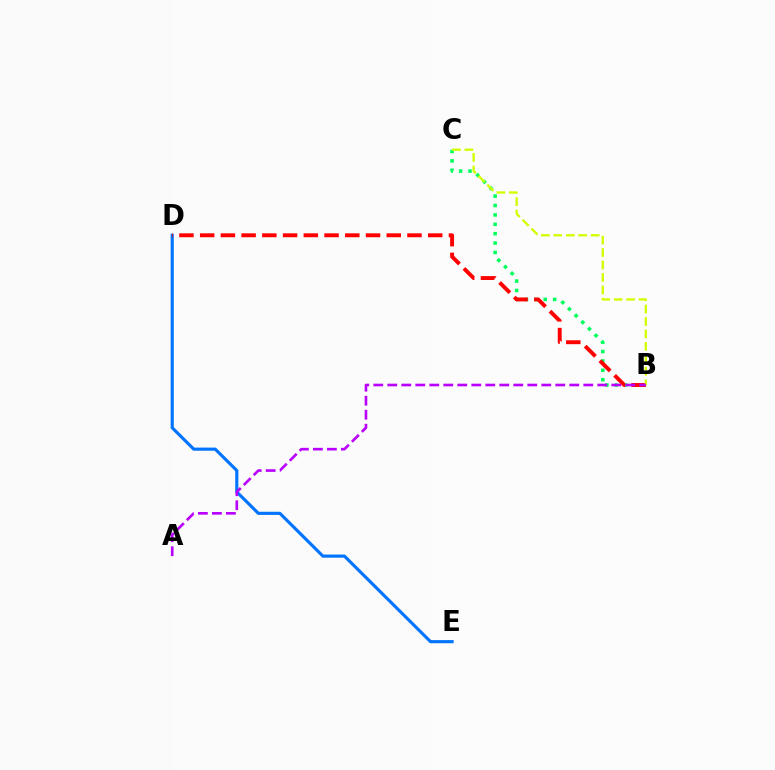{('D', 'E'): [{'color': '#0074ff', 'line_style': 'solid', 'thickness': 2.26}], ('B', 'C'): [{'color': '#00ff5c', 'line_style': 'dotted', 'thickness': 2.55}, {'color': '#d1ff00', 'line_style': 'dashed', 'thickness': 1.69}], ('B', 'D'): [{'color': '#ff0000', 'line_style': 'dashed', 'thickness': 2.82}], ('A', 'B'): [{'color': '#b900ff', 'line_style': 'dashed', 'thickness': 1.9}]}